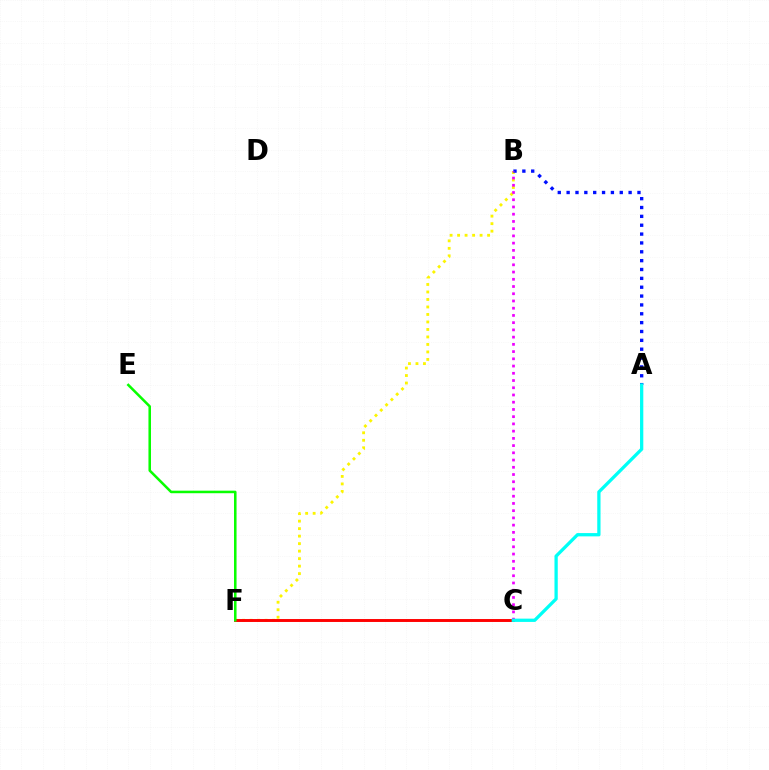{('B', 'F'): [{'color': '#fcf500', 'line_style': 'dotted', 'thickness': 2.04}], ('C', 'F'): [{'color': '#ff0000', 'line_style': 'solid', 'thickness': 2.1}], ('A', 'B'): [{'color': '#0010ff', 'line_style': 'dotted', 'thickness': 2.41}], ('B', 'C'): [{'color': '#ee00ff', 'line_style': 'dotted', 'thickness': 1.96}], ('A', 'C'): [{'color': '#00fff6', 'line_style': 'solid', 'thickness': 2.36}], ('E', 'F'): [{'color': '#08ff00', 'line_style': 'solid', 'thickness': 1.83}]}